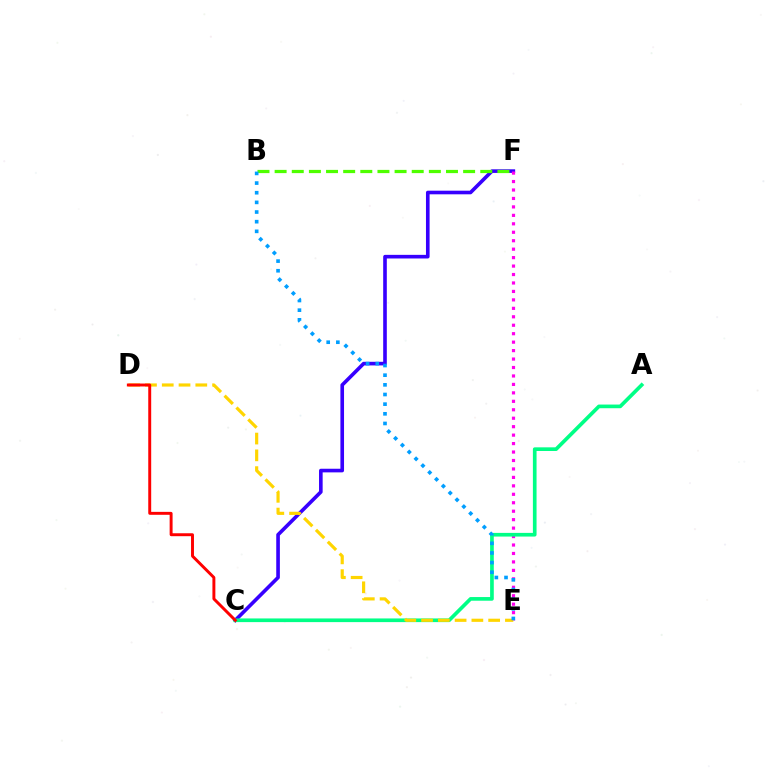{('C', 'F'): [{'color': '#3700ff', 'line_style': 'solid', 'thickness': 2.61}], ('E', 'F'): [{'color': '#ff00ed', 'line_style': 'dotted', 'thickness': 2.3}], ('B', 'F'): [{'color': '#4fff00', 'line_style': 'dashed', 'thickness': 2.33}], ('A', 'C'): [{'color': '#00ff86', 'line_style': 'solid', 'thickness': 2.64}], ('D', 'E'): [{'color': '#ffd500', 'line_style': 'dashed', 'thickness': 2.28}], ('C', 'D'): [{'color': '#ff0000', 'line_style': 'solid', 'thickness': 2.12}], ('B', 'E'): [{'color': '#009eff', 'line_style': 'dotted', 'thickness': 2.62}]}